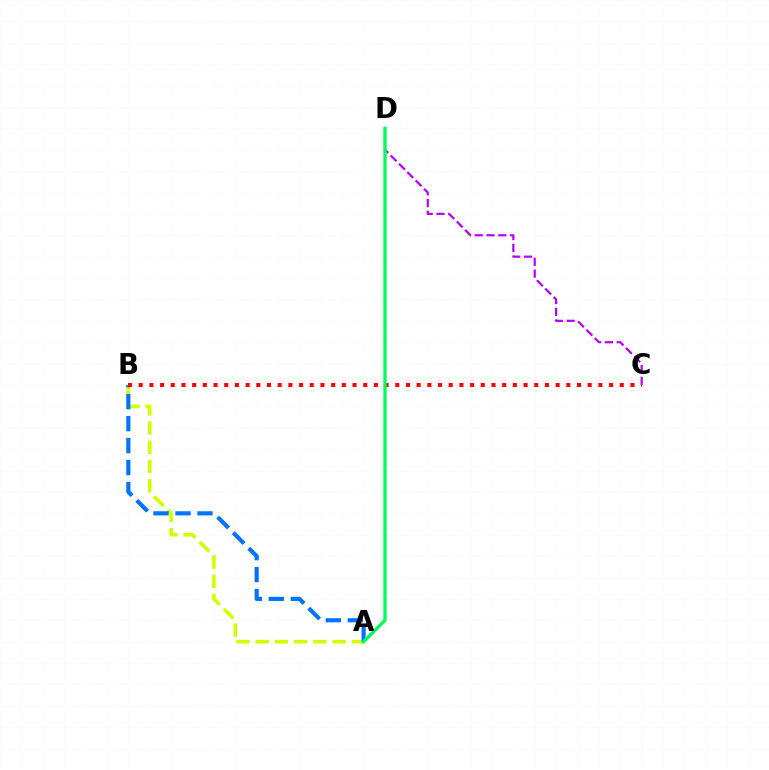{('A', 'B'): [{'color': '#d1ff00', 'line_style': 'dashed', 'thickness': 2.61}, {'color': '#0074ff', 'line_style': 'dashed', 'thickness': 2.99}], ('B', 'C'): [{'color': '#ff0000', 'line_style': 'dotted', 'thickness': 2.9}], ('C', 'D'): [{'color': '#b900ff', 'line_style': 'dashed', 'thickness': 1.6}], ('A', 'D'): [{'color': '#00ff5c', 'line_style': 'solid', 'thickness': 2.39}]}